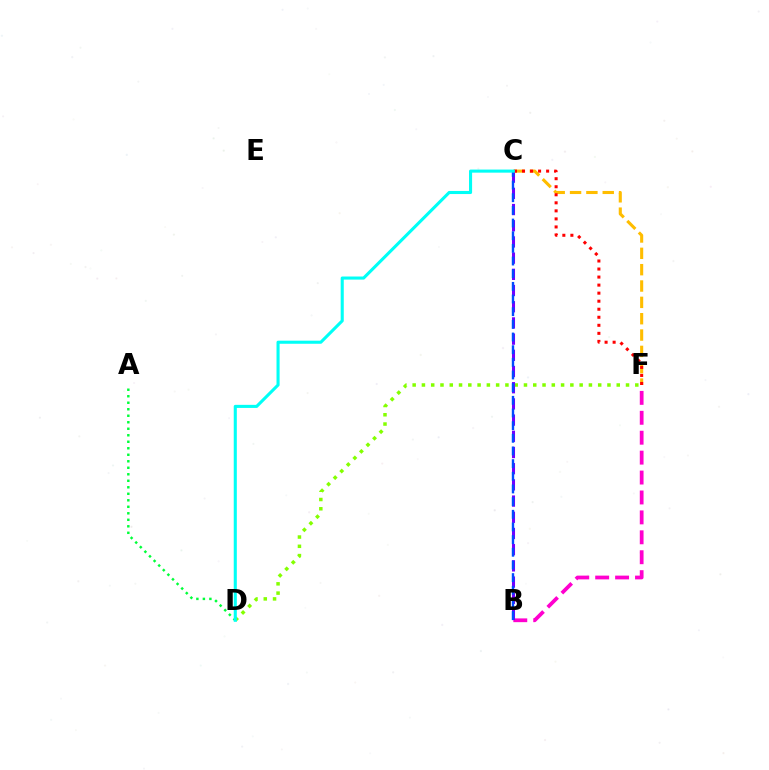{('C', 'F'): [{'color': '#ffbd00', 'line_style': 'dashed', 'thickness': 2.22}, {'color': '#ff0000', 'line_style': 'dotted', 'thickness': 2.18}], ('D', 'F'): [{'color': '#84ff00', 'line_style': 'dotted', 'thickness': 2.52}], ('B', 'F'): [{'color': '#ff00cf', 'line_style': 'dashed', 'thickness': 2.71}], ('B', 'C'): [{'color': '#7200ff', 'line_style': 'dashed', 'thickness': 2.2}, {'color': '#004bff', 'line_style': 'dashed', 'thickness': 1.72}], ('A', 'D'): [{'color': '#00ff39', 'line_style': 'dotted', 'thickness': 1.77}], ('C', 'D'): [{'color': '#00fff6', 'line_style': 'solid', 'thickness': 2.22}]}